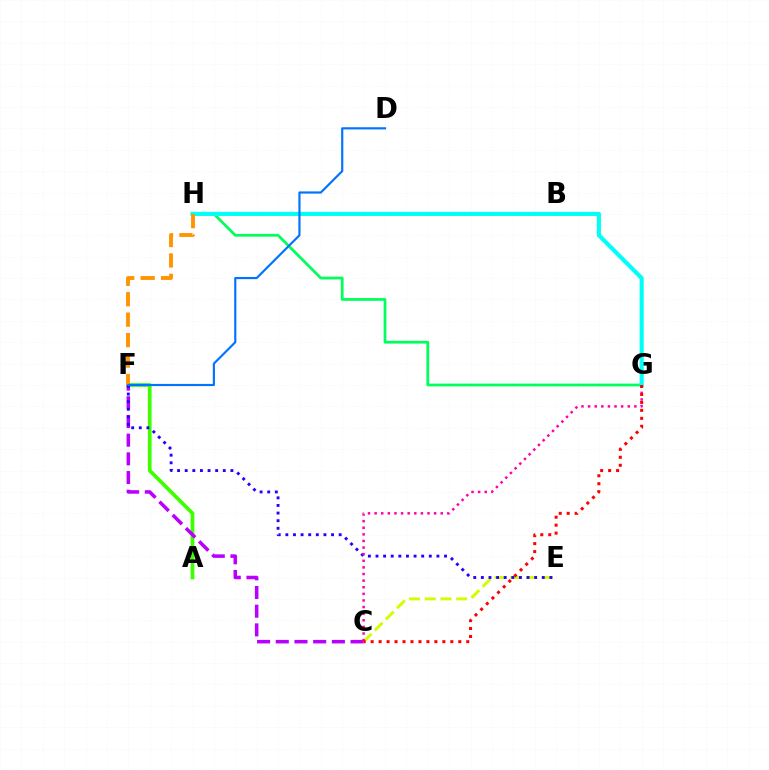{('A', 'F'): [{'color': '#3dff00', 'line_style': 'solid', 'thickness': 2.68}], ('C', 'E'): [{'color': '#d1ff00', 'line_style': 'dashed', 'thickness': 2.14}], ('G', 'H'): [{'color': '#00ff5c', 'line_style': 'solid', 'thickness': 1.99}, {'color': '#00fff6', 'line_style': 'solid', 'thickness': 2.97}], ('C', 'F'): [{'color': '#b900ff', 'line_style': 'dashed', 'thickness': 2.54}], ('E', 'F'): [{'color': '#2500ff', 'line_style': 'dotted', 'thickness': 2.07}], ('C', 'G'): [{'color': '#ff00ac', 'line_style': 'dotted', 'thickness': 1.8}, {'color': '#ff0000', 'line_style': 'dotted', 'thickness': 2.16}], ('F', 'H'): [{'color': '#ff9400', 'line_style': 'dashed', 'thickness': 2.78}], ('D', 'F'): [{'color': '#0074ff', 'line_style': 'solid', 'thickness': 1.56}]}